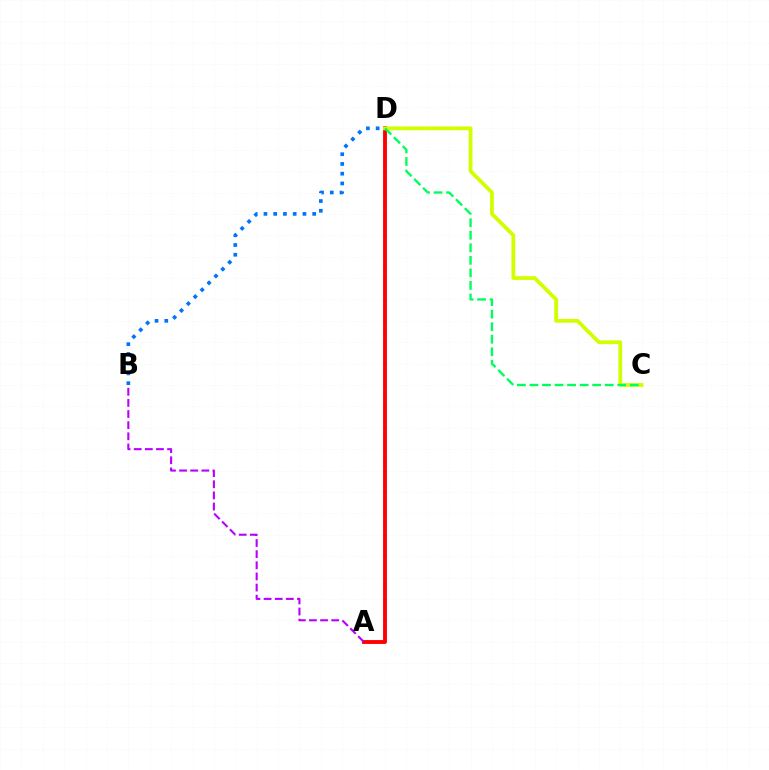{('B', 'D'): [{'color': '#0074ff', 'line_style': 'dotted', 'thickness': 2.65}], ('A', 'D'): [{'color': '#ff0000', 'line_style': 'solid', 'thickness': 2.78}], ('C', 'D'): [{'color': '#d1ff00', 'line_style': 'solid', 'thickness': 2.73}, {'color': '#00ff5c', 'line_style': 'dashed', 'thickness': 1.7}], ('A', 'B'): [{'color': '#b900ff', 'line_style': 'dashed', 'thickness': 1.51}]}